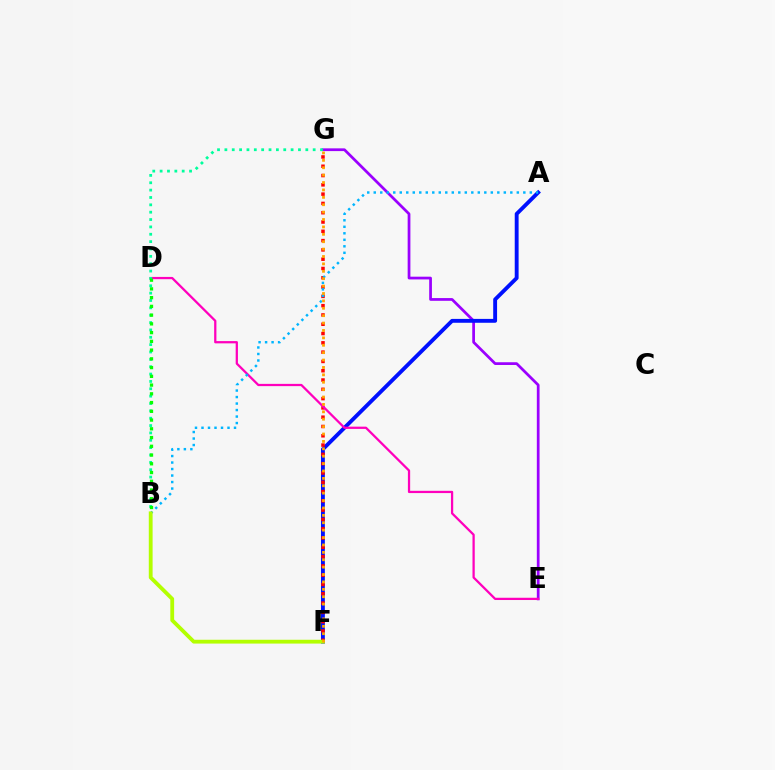{('E', 'G'): [{'color': '#9b00ff', 'line_style': 'solid', 'thickness': 1.97}], ('A', 'F'): [{'color': '#0010ff', 'line_style': 'solid', 'thickness': 2.79}], ('F', 'G'): [{'color': '#ff0000', 'line_style': 'dotted', 'thickness': 2.53}, {'color': '#ffa500', 'line_style': 'dotted', 'thickness': 2.01}], ('D', 'E'): [{'color': '#ff00bd', 'line_style': 'solid', 'thickness': 1.63}], ('B', 'G'): [{'color': '#00ff9d', 'line_style': 'dotted', 'thickness': 2.0}], ('A', 'B'): [{'color': '#00b5ff', 'line_style': 'dotted', 'thickness': 1.77}], ('B', 'D'): [{'color': '#08ff00', 'line_style': 'dotted', 'thickness': 2.38}], ('B', 'F'): [{'color': '#b3ff00', 'line_style': 'solid', 'thickness': 2.75}]}